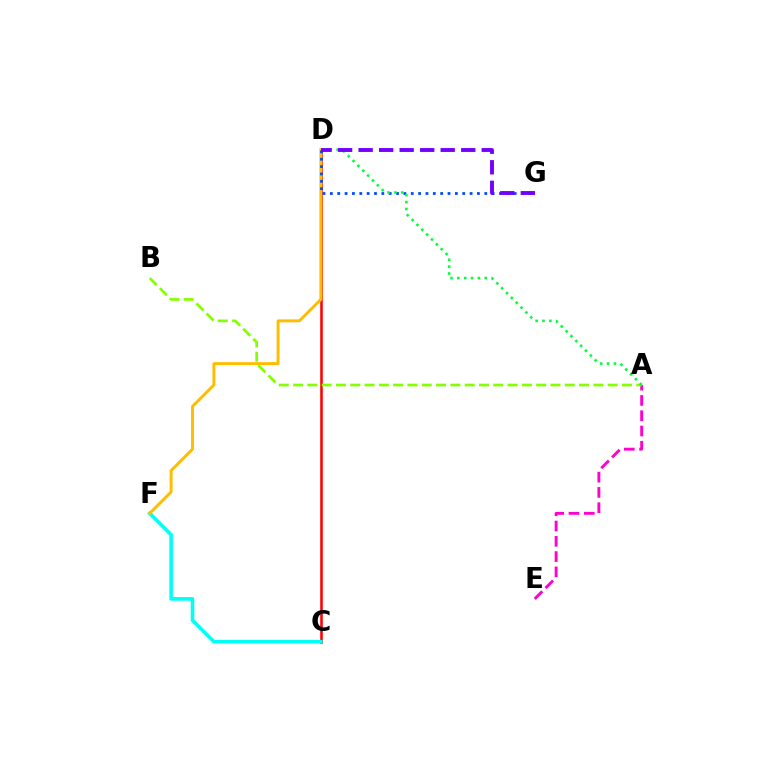{('A', 'E'): [{'color': '#ff00cf', 'line_style': 'dashed', 'thickness': 2.08}], ('C', 'D'): [{'color': '#ff0000', 'line_style': 'solid', 'thickness': 1.84}], ('C', 'F'): [{'color': '#00fff6', 'line_style': 'solid', 'thickness': 2.59}], ('D', 'F'): [{'color': '#ffbd00', 'line_style': 'solid', 'thickness': 2.11}], ('A', 'B'): [{'color': '#84ff00', 'line_style': 'dashed', 'thickness': 1.94}], ('D', 'G'): [{'color': '#004bff', 'line_style': 'dotted', 'thickness': 2.0}, {'color': '#7200ff', 'line_style': 'dashed', 'thickness': 2.79}], ('A', 'D'): [{'color': '#00ff39', 'line_style': 'dotted', 'thickness': 1.86}]}